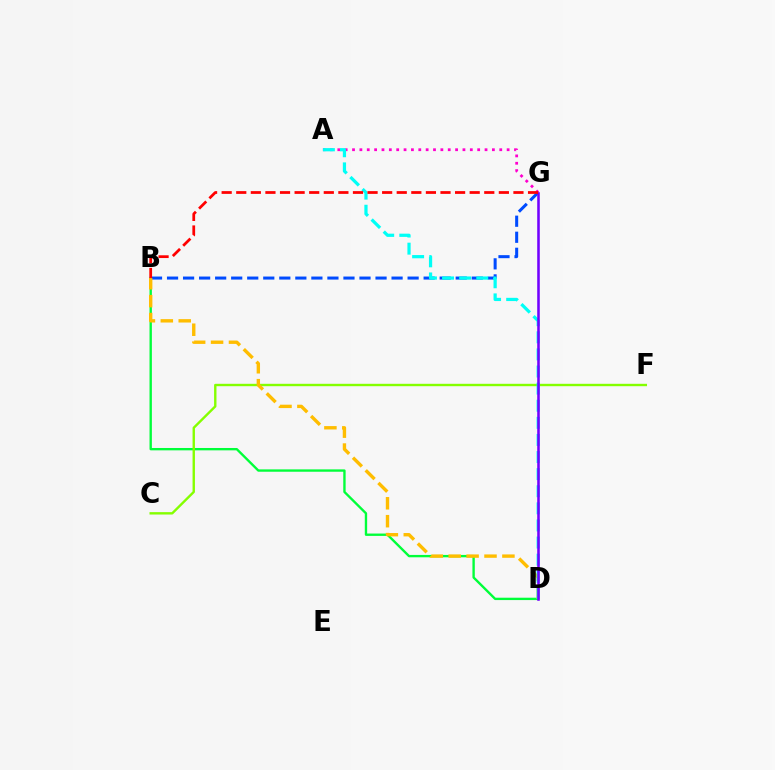{('B', 'D'): [{'color': '#00ff39', 'line_style': 'solid', 'thickness': 1.7}, {'color': '#ffbd00', 'line_style': 'dashed', 'thickness': 2.43}], ('A', 'G'): [{'color': '#ff00cf', 'line_style': 'dotted', 'thickness': 2.0}], ('C', 'F'): [{'color': '#84ff00', 'line_style': 'solid', 'thickness': 1.72}], ('B', 'G'): [{'color': '#004bff', 'line_style': 'dashed', 'thickness': 2.18}, {'color': '#ff0000', 'line_style': 'dashed', 'thickness': 1.98}], ('A', 'D'): [{'color': '#00fff6', 'line_style': 'dashed', 'thickness': 2.32}], ('D', 'G'): [{'color': '#7200ff', 'line_style': 'solid', 'thickness': 1.84}]}